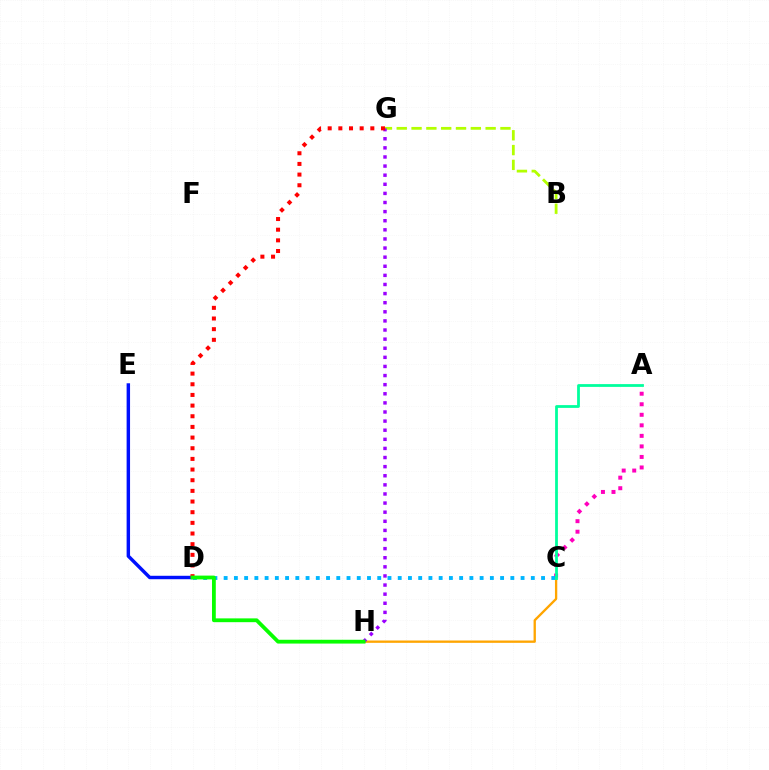{('B', 'G'): [{'color': '#b3ff00', 'line_style': 'dashed', 'thickness': 2.01}], ('C', 'H'): [{'color': '#ffa500', 'line_style': 'solid', 'thickness': 1.68}], ('A', 'C'): [{'color': '#ff00bd', 'line_style': 'dotted', 'thickness': 2.86}, {'color': '#00ff9d', 'line_style': 'solid', 'thickness': 2.0}], ('G', 'H'): [{'color': '#9b00ff', 'line_style': 'dotted', 'thickness': 2.47}], ('D', 'E'): [{'color': '#0010ff', 'line_style': 'solid', 'thickness': 2.47}], ('C', 'D'): [{'color': '#00b5ff', 'line_style': 'dotted', 'thickness': 2.78}], ('D', 'G'): [{'color': '#ff0000', 'line_style': 'dotted', 'thickness': 2.9}], ('D', 'H'): [{'color': '#08ff00', 'line_style': 'solid', 'thickness': 2.73}]}